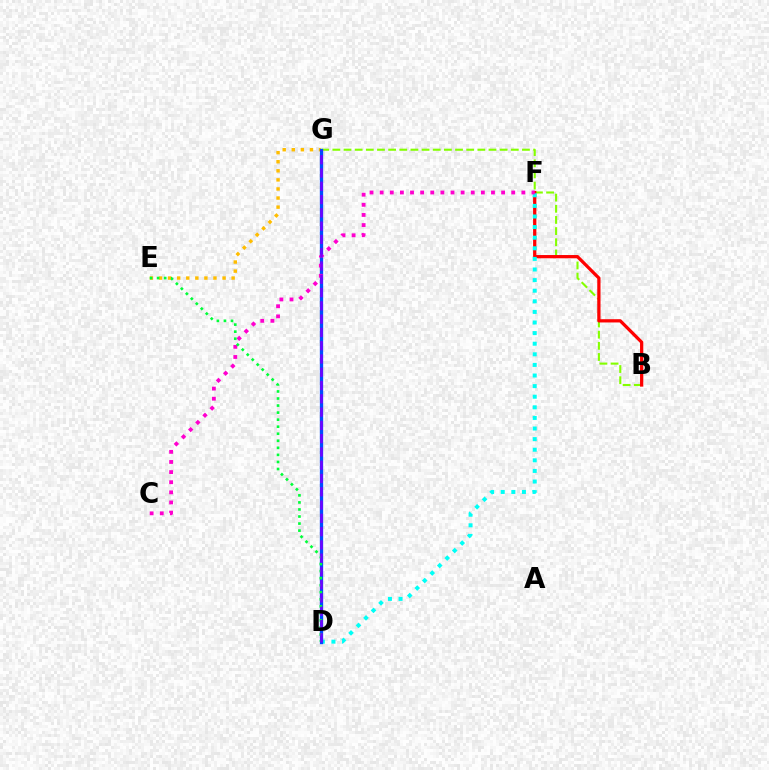{('B', 'G'): [{'color': '#84ff00', 'line_style': 'dashed', 'thickness': 1.52}], ('B', 'F'): [{'color': '#ff0000', 'line_style': 'solid', 'thickness': 2.34}], ('E', 'G'): [{'color': '#ffbd00', 'line_style': 'dotted', 'thickness': 2.47}], ('D', 'F'): [{'color': '#00fff6', 'line_style': 'dotted', 'thickness': 2.88}], ('D', 'G'): [{'color': '#004bff', 'line_style': 'solid', 'thickness': 2.38}, {'color': '#7200ff', 'line_style': 'dashed', 'thickness': 1.8}], ('C', 'F'): [{'color': '#ff00cf', 'line_style': 'dotted', 'thickness': 2.75}], ('D', 'E'): [{'color': '#00ff39', 'line_style': 'dotted', 'thickness': 1.91}]}